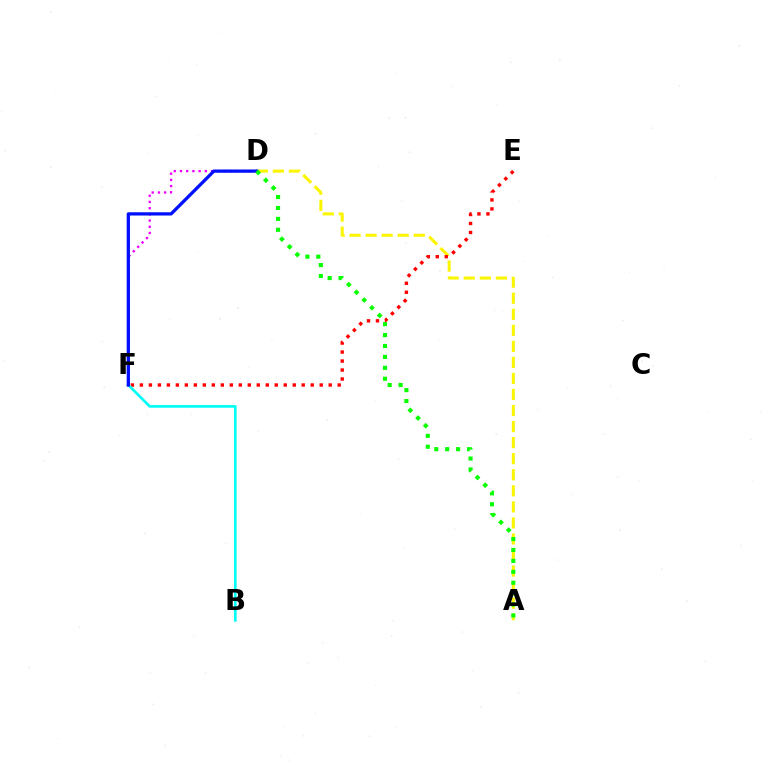{('A', 'D'): [{'color': '#fcf500', 'line_style': 'dashed', 'thickness': 2.18}, {'color': '#08ff00', 'line_style': 'dotted', 'thickness': 2.97}], ('E', 'F'): [{'color': '#ff0000', 'line_style': 'dotted', 'thickness': 2.44}], ('D', 'F'): [{'color': '#ee00ff', 'line_style': 'dotted', 'thickness': 1.69}, {'color': '#0010ff', 'line_style': 'solid', 'thickness': 2.36}], ('B', 'F'): [{'color': '#00fff6', 'line_style': 'solid', 'thickness': 1.93}]}